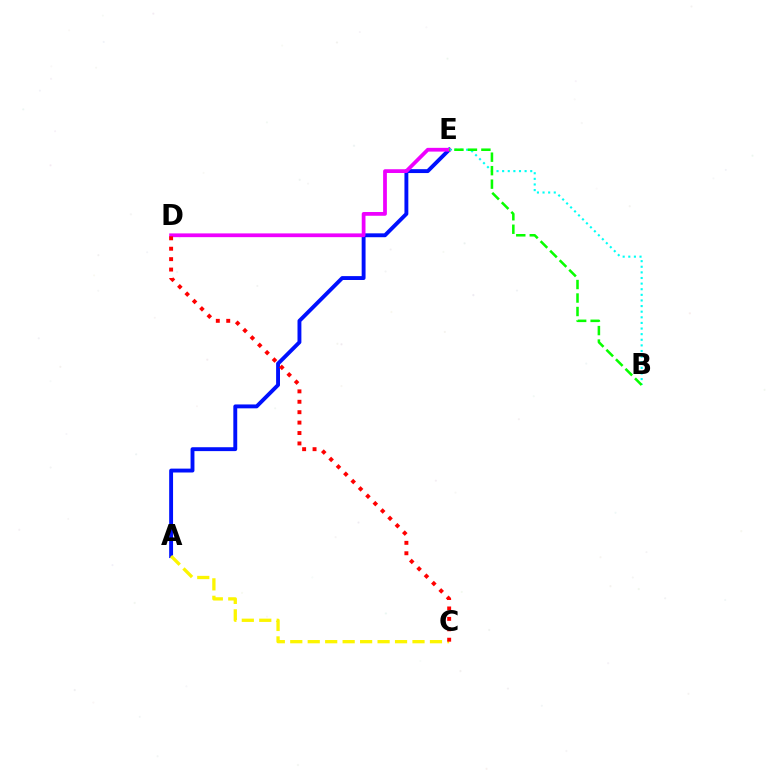{('A', 'E'): [{'color': '#0010ff', 'line_style': 'solid', 'thickness': 2.8}], ('D', 'E'): [{'color': '#ee00ff', 'line_style': 'solid', 'thickness': 2.7}], ('B', 'E'): [{'color': '#00fff6', 'line_style': 'dotted', 'thickness': 1.53}, {'color': '#08ff00', 'line_style': 'dashed', 'thickness': 1.83}], ('A', 'C'): [{'color': '#fcf500', 'line_style': 'dashed', 'thickness': 2.37}], ('C', 'D'): [{'color': '#ff0000', 'line_style': 'dotted', 'thickness': 2.83}]}